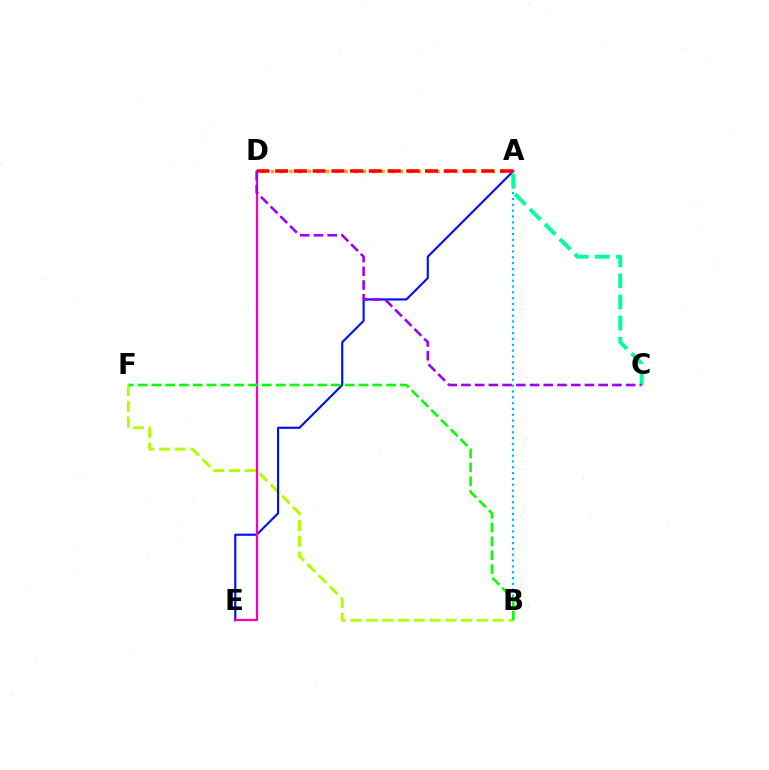{('A', 'B'): [{'color': '#00b5ff', 'line_style': 'dotted', 'thickness': 1.58}], ('A', 'C'): [{'color': '#00ff9d', 'line_style': 'dashed', 'thickness': 2.87}], ('B', 'F'): [{'color': '#b3ff00', 'line_style': 'dashed', 'thickness': 2.15}, {'color': '#08ff00', 'line_style': 'dashed', 'thickness': 1.88}], ('A', 'E'): [{'color': '#0010ff', 'line_style': 'solid', 'thickness': 1.55}], ('D', 'E'): [{'color': '#ff00bd', 'line_style': 'solid', 'thickness': 1.63}], ('A', 'D'): [{'color': '#ffa500', 'line_style': 'dotted', 'thickness': 2.5}, {'color': '#ff0000', 'line_style': 'dashed', 'thickness': 2.54}], ('C', 'D'): [{'color': '#9b00ff', 'line_style': 'dashed', 'thickness': 1.86}]}